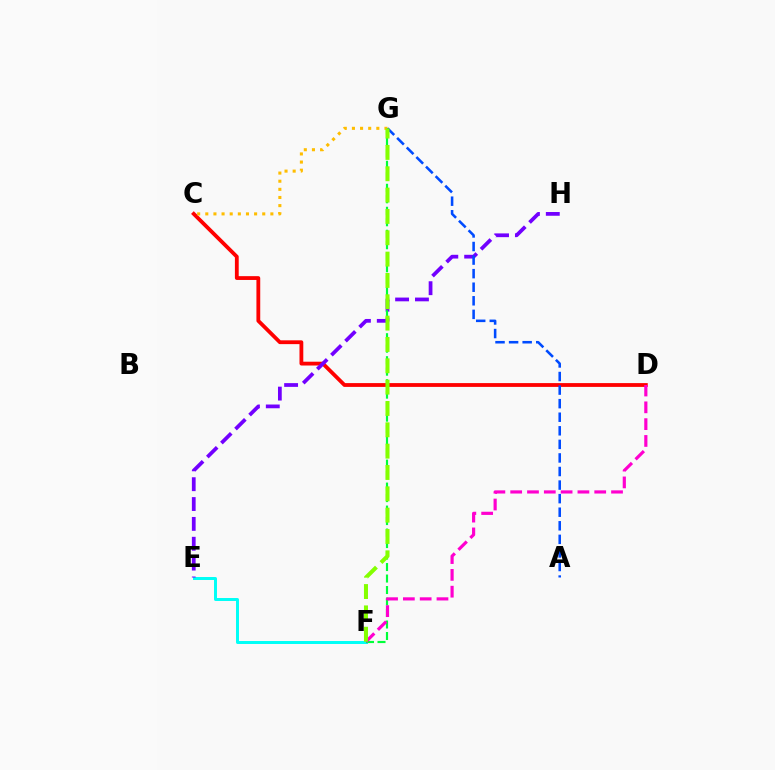{('C', 'D'): [{'color': '#ff0000', 'line_style': 'solid', 'thickness': 2.74}], ('E', 'F'): [{'color': '#00fff6', 'line_style': 'solid', 'thickness': 2.14}], ('E', 'H'): [{'color': '#7200ff', 'line_style': 'dashed', 'thickness': 2.7}], ('F', 'G'): [{'color': '#00ff39', 'line_style': 'dashed', 'thickness': 1.56}, {'color': '#84ff00', 'line_style': 'dashed', 'thickness': 2.9}], ('D', 'F'): [{'color': '#ff00cf', 'line_style': 'dashed', 'thickness': 2.28}], ('C', 'G'): [{'color': '#ffbd00', 'line_style': 'dotted', 'thickness': 2.21}], ('A', 'G'): [{'color': '#004bff', 'line_style': 'dashed', 'thickness': 1.84}]}